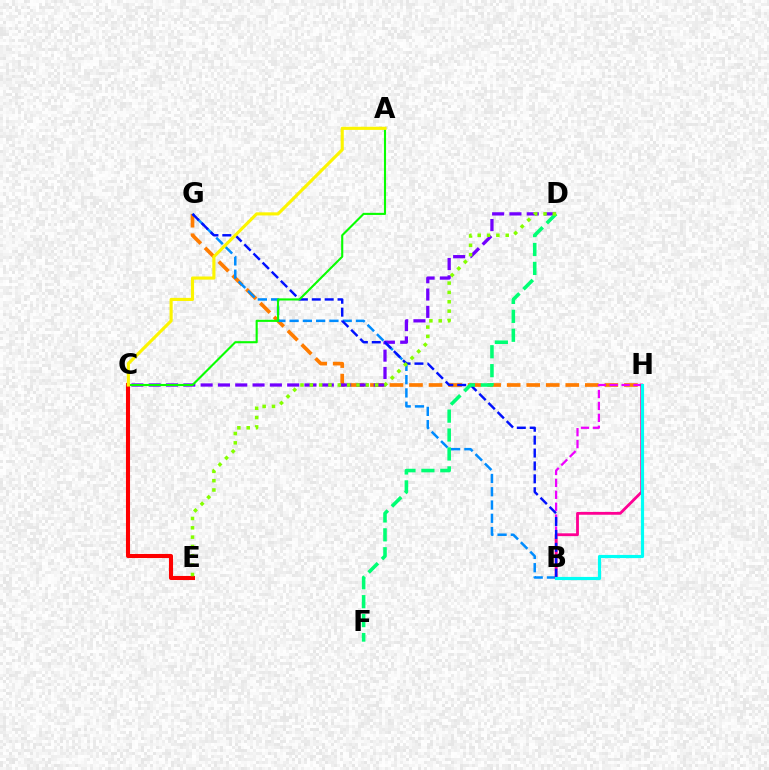{('C', 'E'): [{'color': '#ff0000', 'line_style': 'solid', 'thickness': 2.93}], ('G', 'H'): [{'color': '#ff7c00', 'line_style': 'dashed', 'thickness': 2.65}], ('B', 'H'): [{'color': '#ee00ff', 'line_style': 'dashed', 'thickness': 1.62}, {'color': '#ff0094', 'line_style': 'solid', 'thickness': 2.03}, {'color': '#00fff6', 'line_style': 'solid', 'thickness': 2.27}], ('B', 'G'): [{'color': '#008cff', 'line_style': 'dashed', 'thickness': 1.8}, {'color': '#0010ff', 'line_style': 'dashed', 'thickness': 1.75}], ('C', 'D'): [{'color': '#7200ff', 'line_style': 'dashed', 'thickness': 2.35}], ('D', 'F'): [{'color': '#00ff74', 'line_style': 'dashed', 'thickness': 2.57}], ('A', 'C'): [{'color': '#08ff00', 'line_style': 'solid', 'thickness': 1.52}, {'color': '#fcf500', 'line_style': 'solid', 'thickness': 2.25}], ('D', 'E'): [{'color': '#84ff00', 'line_style': 'dotted', 'thickness': 2.54}]}